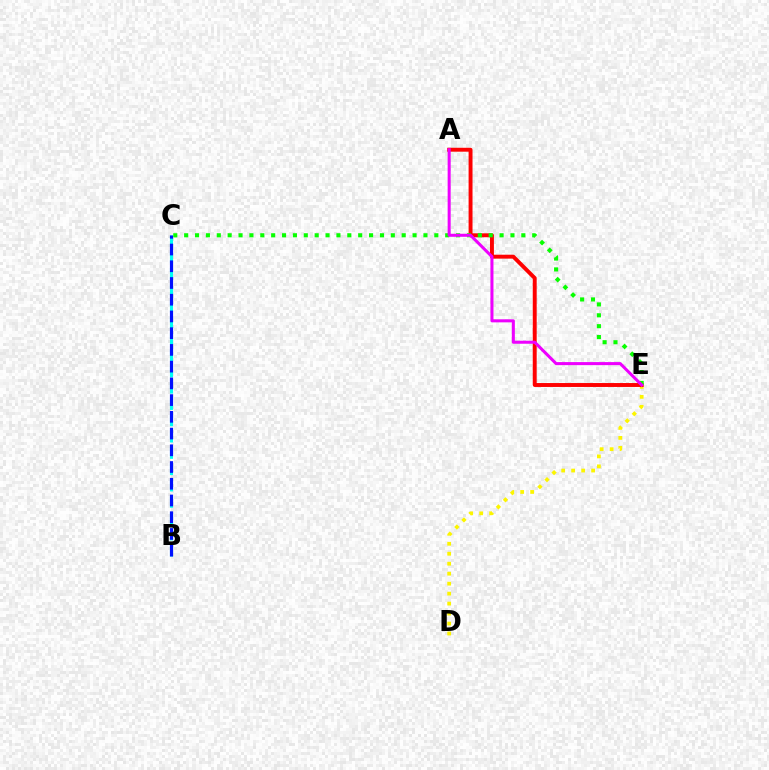{('D', 'E'): [{'color': '#fcf500', 'line_style': 'dotted', 'thickness': 2.71}], ('A', 'E'): [{'color': '#ff0000', 'line_style': 'solid', 'thickness': 2.82}, {'color': '#ee00ff', 'line_style': 'solid', 'thickness': 2.19}], ('C', 'E'): [{'color': '#08ff00', 'line_style': 'dotted', 'thickness': 2.96}], ('B', 'C'): [{'color': '#00fff6', 'line_style': 'dashed', 'thickness': 2.21}, {'color': '#0010ff', 'line_style': 'dashed', 'thickness': 2.27}]}